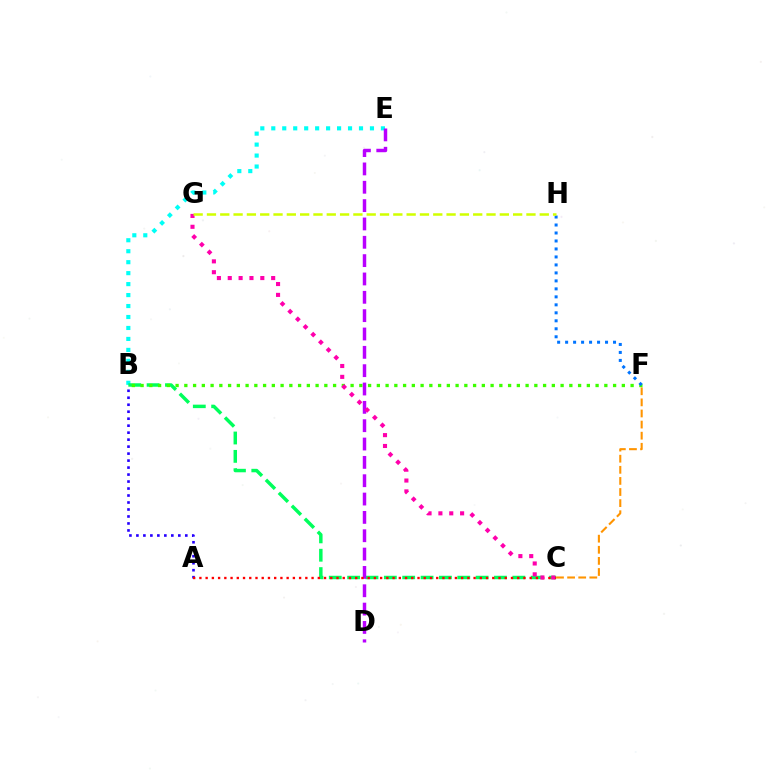{('B', 'E'): [{'color': '#00fff6', 'line_style': 'dotted', 'thickness': 2.98}], ('B', 'C'): [{'color': '#00ff5c', 'line_style': 'dashed', 'thickness': 2.49}], ('A', 'B'): [{'color': '#2500ff', 'line_style': 'dotted', 'thickness': 1.9}], ('C', 'F'): [{'color': '#ff9400', 'line_style': 'dashed', 'thickness': 1.51}], ('B', 'F'): [{'color': '#3dff00', 'line_style': 'dotted', 'thickness': 2.38}], ('D', 'E'): [{'color': '#b900ff', 'line_style': 'dashed', 'thickness': 2.49}], ('A', 'C'): [{'color': '#ff0000', 'line_style': 'dotted', 'thickness': 1.69}], ('F', 'H'): [{'color': '#0074ff', 'line_style': 'dotted', 'thickness': 2.17}], ('C', 'G'): [{'color': '#ff00ac', 'line_style': 'dotted', 'thickness': 2.95}], ('G', 'H'): [{'color': '#d1ff00', 'line_style': 'dashed', 'thickness': 1.81}]}